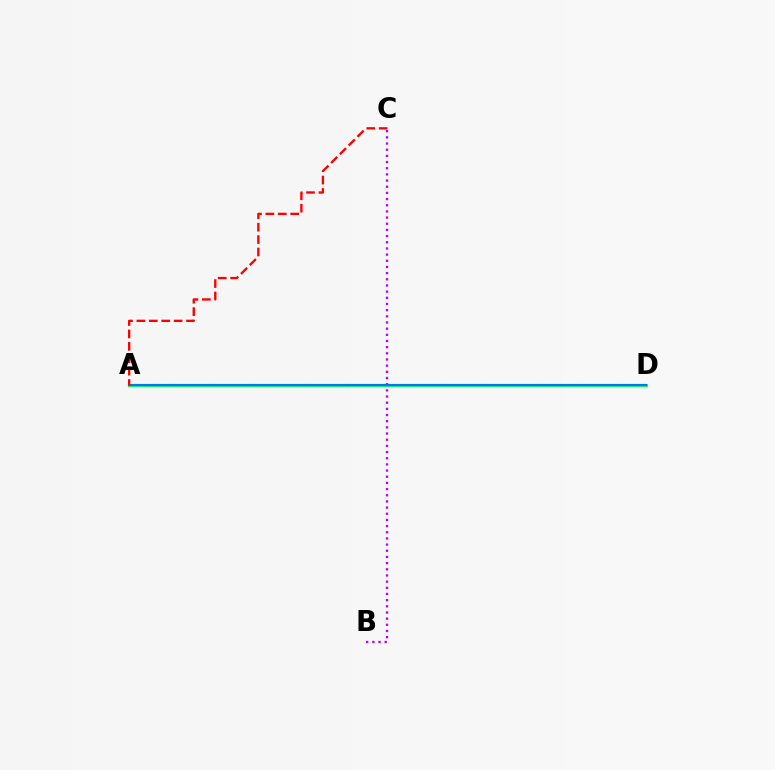{('A', 'D'): [{'color': '#00ff5c', 'line_style': 'solid', 'thickness': 2.14}, {'color': '#d1ff00', 'line_style': 'dotted', 'thickness': 1.54}, {'color': '#0074ff', 'line_style': 'solid', 'thickness': 1.55}], ('B', 'C'): [{'color': '#b900ff', 'line_style': 'dotted', 'thickness': 1.68}], ('A', 'C'): [{'color': '#ff0000', 'line_style': 'dashed', 'thickness': 1.69}]}